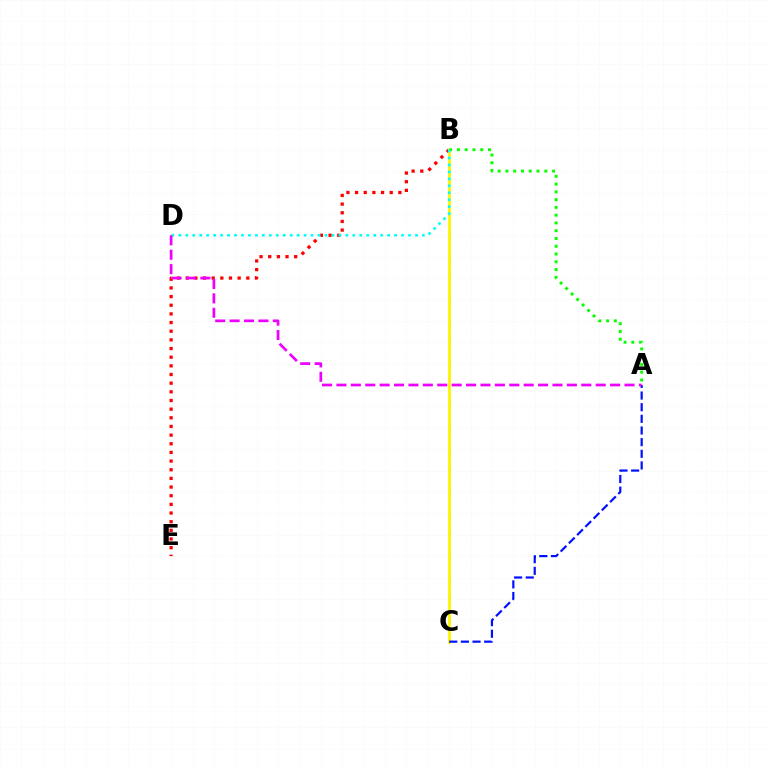{('B', 'E'): [{'color': '#ff0000', 'line_style': 'dotted', 'thickness': 2.35}], ('B', 'C'): [{'color': '#fcf500', 'line_style': 'solid', 'thickness': 2.03}], ('A', 'B'): [{'color': '#08ff00', 'line_style': 'dotted', 'thickness': 2.11}], ('A', 'C'): [{'color': '#0010ff', 'line_style': 'dashed', 'thickness': 1.58}], ('B', 'D'): [{'color': '#00fff6', 'line_style': 'dotted', 'thickness': 1.89}], ('A', 'D'): [{'color': '#ee00ff', 'line_style': 'dashed', 'thickness': 1.96}]}